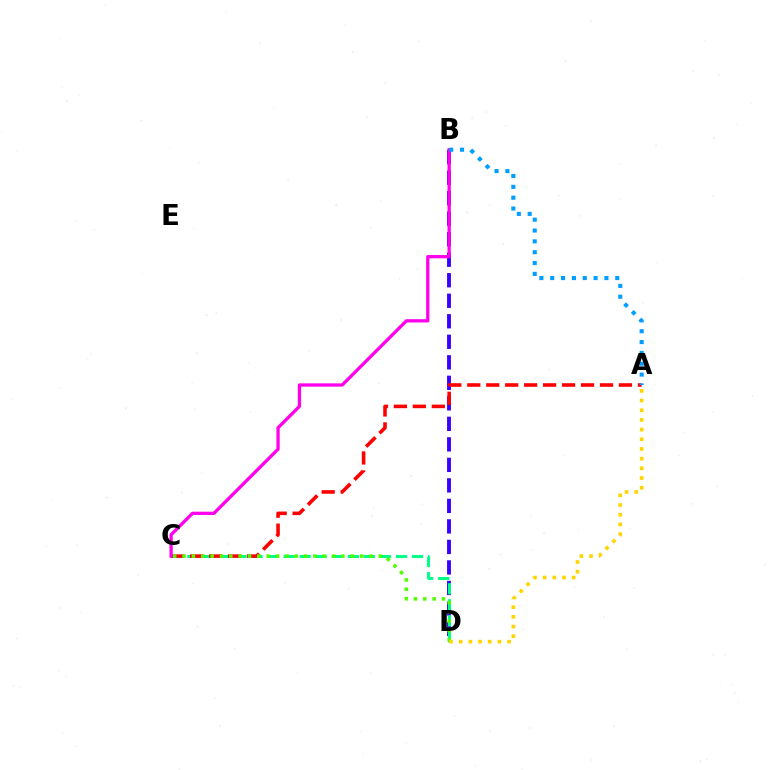{('B', 'D'): [{'color': '#3700ff', 'line_style': 'dashed', 'thickness': 2.79}], ('C', 'D'): [{'color': '#00ff86', 'line_style': 'dashed', 'thickness': 2.18}, {'color': '#4fff00', 'line_style': 'dotted', 'thickness': 2.54}], ('A', 'C'): [{'color': '#ff0000', 'line_style': 'dashed', 'thickness': 2.58}], ('B', 'C'): [{'color': '#ff00ed', 'line_style': 'solid', 'thickness': 2.36}], ('A', 'D'): [{'color': '#ffd500', 'line_style': 'dotted', 'thickness': 2.63}], ('A', 'B'): [{'color': '#009eff', 'line_style': 'dotted', 'thickness': 2.95}]}